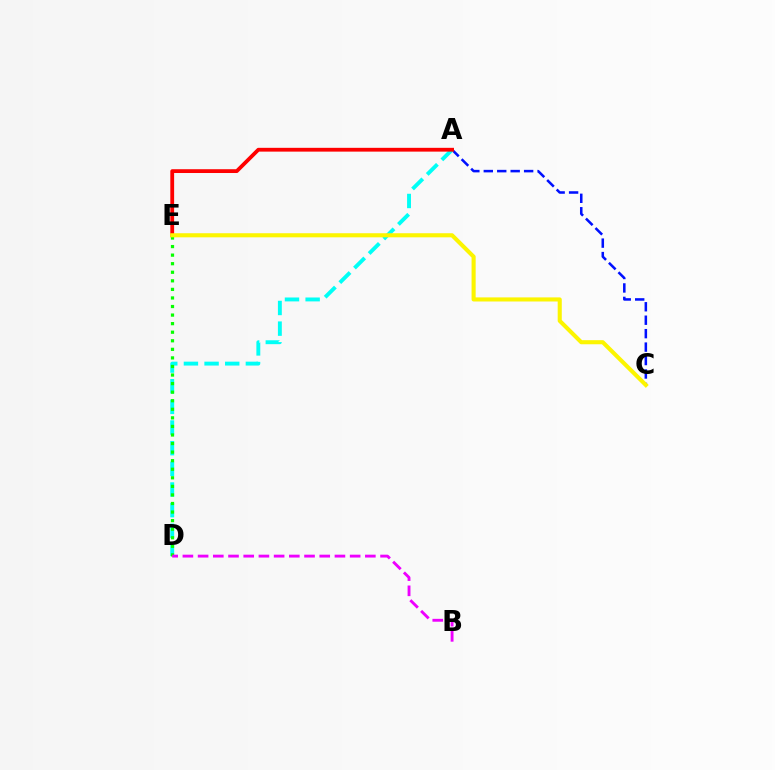{('A', 'C'): [{'color': '#0010ff', 'line_style': 'dashed', 'thickness': 1.83}], ('A', 'D'): [{'color': '#00fff6', 'line_style': 'dashed', 'thickness': 2.81}], ('A', 'E'): [{'color': '#ff0000', 'line_style': 'solid', 'thickness': 2.73}], ('D', 'E'): [{'color': '#08ff00', 'line_style': 'dotted', 'thickness': 2.33}], ('C', 'E'): [{'color': '#fcf500', 'line_style': 'solid', 'thickness': 2.94}], ('B', 'D'): [{'color': '#ee00ff', 'line_style': 'dashed', 'thickness': 2.07}]}